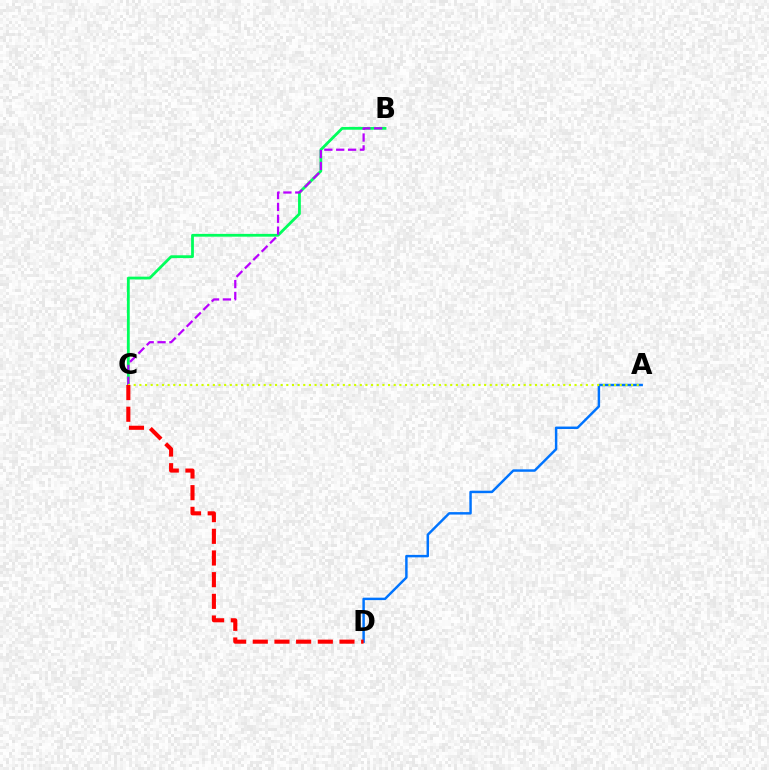{('B', 'C'): [{'color': '#00ff5c', 'line_style': 'solid', 'thickness': 2.01}, {'color': '#b900ff', 'line_style': 'dashed', 'thickness': 1.61}], ('A', 'D'): [{'color': '#0074ff', 'line_style': 'solid', 'thickness': 1.77}], ('A', 'C'): [{'color': '#d1ff00', 'line_style': 'dotted', 'thickness': 1.54}], ('C', 'D'): [{'color': '#ff0000', 'line_style': 'dashed', 'thickness': 2.94}]}